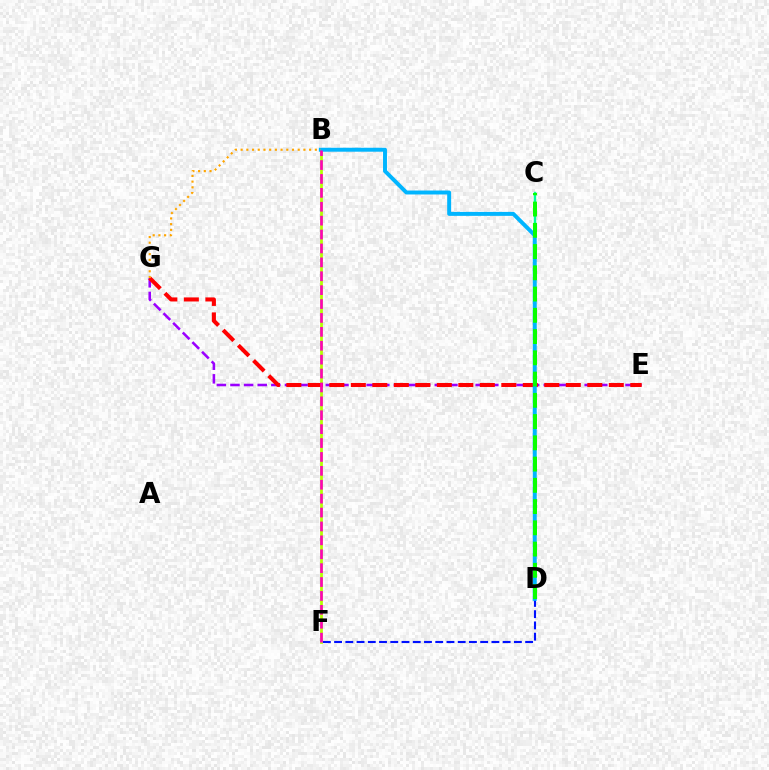{('C', 'D'): [{'color': '#00ff9d', 'line_style': 'solid', 'thickness': 1.72}, {'color': '#08ff00', 'line_style': 'dashed', 'thickness': 2.89}], ('B', 'F'): [{'color': '#b3ff00', 'line_style': 'solid', 'thickness': 1.99}, {'color': '#ff00bd', 'line_style': 'dashed', 'thickness': 1.89}], ('E', 'G'): [{'color': '#9b00ff', 'line_style': 'dashed', 'thickness': 1.85}, {'color': '#ff0000', 'line_style': 'dashed', 'thickness': 2.92}], ('D', 'F'): [{'color': '#0010ff', 'line_style': 'dashed', 'thickness': 1.53}], ('B', 'D'): [{'color': '#00b5ff', 'line_style': 'solid', 'thickness': 2.84}], ('B', 'G'): [{'color': '#ffa500', 'line_style': 'dotted', 'thickness': 1.55}]}